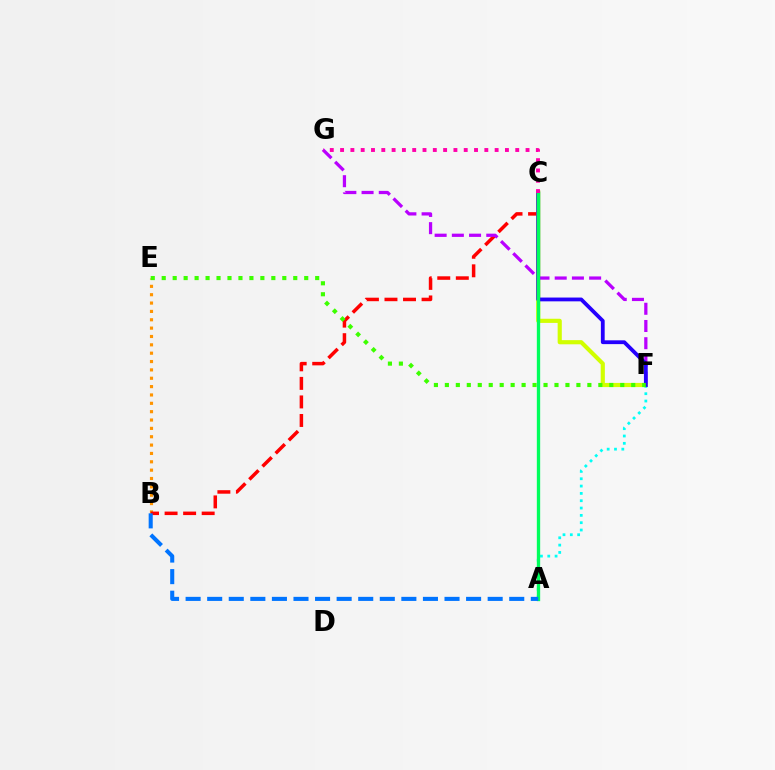{('B', 'E'): [{'color': '#ff9400', 'line_style': 'dotted', 'thickness': 2.27}], ('B', 'C'): [{'color': '#ff0000', 'line_style': 'dashed', 'thickness': 2.52}], ('C', 'F'): [{'color': '#d1ff00', 'line_style': 'solid', 'thickness': 2.99}, {'color': '#2500ff', 'line_style': 'solid', 'thickness': 2.73}], ('A', 'F'): [{'color': '#00fff6', 'line_style': 'dotted', 'thickness': 1.99}], ('F', 'G'): [{'color': '#b900ff', 'line_style': 'dashed', 'thickness': 2.34}], ('A', 'C'): [{'color': '#00ff5c', 'line_style': 'solid', 'thickness': 2.4}], ('A', 'B'): [{'color': '#0074ff', 'line_style': 'dashed', 'thickness': 2.93}], ('C', 'G'): [{'color': '#ff00ac', 'line_style': 'dotted', 'thickness': 2.8}], ('E', 'F'): [{'color': '#3dff00', 'line_style': 'dotted', 'thickness': 2.98}]}